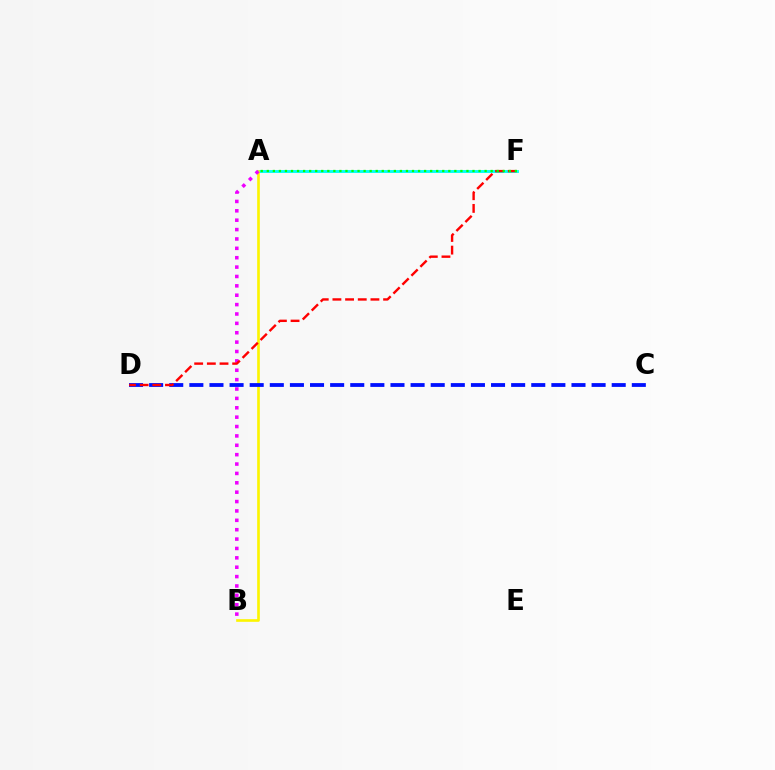{('A', 'F'): [{'color': '#00fff6', 'line_style': 'solid', 'thickness': 2.08}, {'color': '#08ff00', 'line_style': 'dotted', 'thickness': 1.64}], ('A', 'B'): [{'color': '#fcf500', 'line_style': 'solid', 'thickness': 1.91}, {'color': '#ee00ff', 'line_style': 'dotted', 'thickness': 2.55}], ('C', 'D'): [{'color': '#0010ff', 'line_style': 'dashed', 'thickness': 2.73}], ('D', 'F'): [{'color': '#ff0000', 'line_style': 'dashed', 'thickness': 1.72}]}